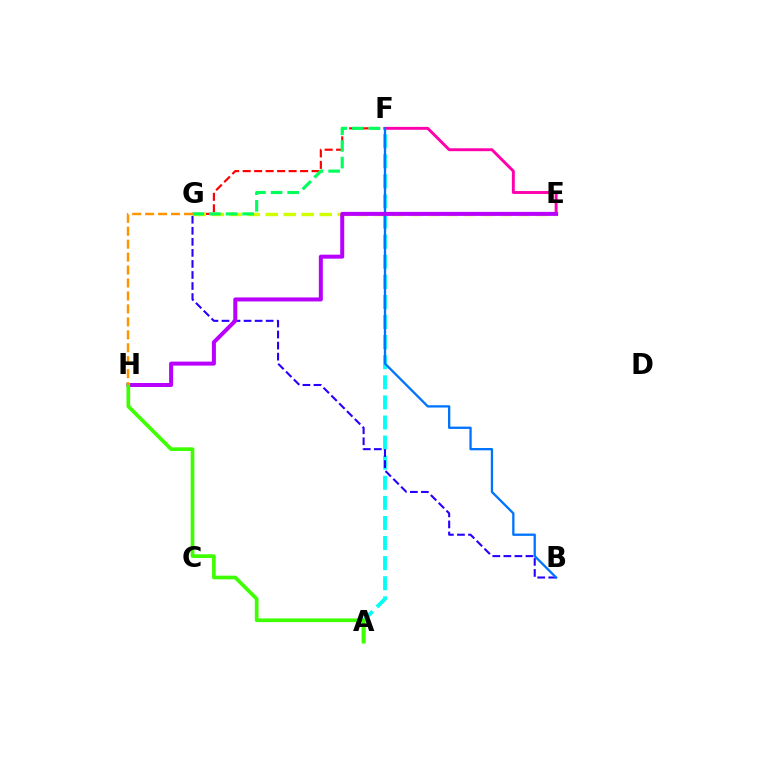{('E', 'F'): [{'color': '#ff00ac', 'line_style': 'solid', 'thickness': 2.1}], ('F', 'G'): [{'color': '#ff0000', 'line_style': 'dashed', 'thickness': 1.56}, {'color': '#00ff5c', 'line_style': 'dashed', 'thickness': 2.26}], ('E', 'G'): [{'color': '#d1ff00', 'line_style': 'dashed', 'thickness': 2.45}], ('A', 'F'): [{'color': '#00fff6', 'line_style': 'dashed', 'thickness': 2.73}], ('B', 'G'): [{'color': '#2500ff', 'line_style': 'dashed', 'thickness': 1.5}], ('B', 'F'): [{'color': '#0074ff', 'line_style': 'solid', 'thickness': 1.66}], ('E', 'H'): [{'color': '#b900ff', 'line_style': 'solid', 'thickness': 2.88}], ('A', 'H'): [{'color': '#3dff00', 'line_style': 'solid', 'thickness': 2.66}], ('G', 'H'): [{'color': '#ff9400', 'line_style': 'dashed', 'thickness': 1.76}]}